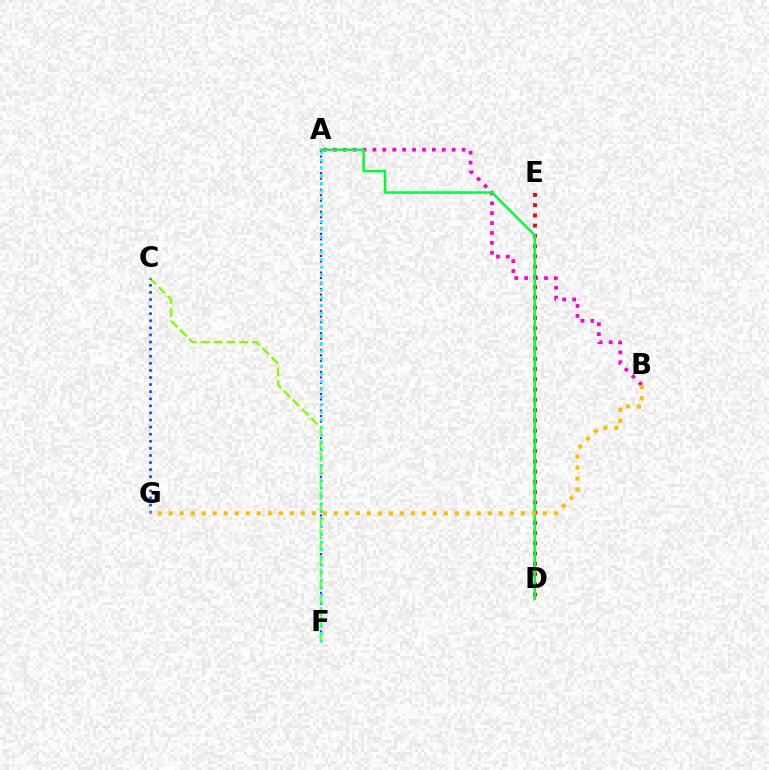{('A', 'B'): [{'color': '#ff00cf', 'line_style': 'dotted', 'thickness': 2.69}], ('D', 'E'): [{'color': '#ff0000', 'line_style': 'dotted', 'thickness': 2.78}], ('A', 'F'): [{'color': '#7200ff', 'line_style': 'dotted', 'thickness': 1.5}, {'color': '#00fff6', 'line_style': 'dotted', 'thickness': 2.07}], ('C', 'F'): [{'color': '#84ff00', 'line_style': 'dashed', 'thickness': 1.75}], ('A', 'D'): [{'color': '#00ff39', 'line_style': 'solid', 'thickness': 1.81}], ('C', 'G'): [{'color': '#004bff', 'line_style': 'dotted', 'thickness': 1.93}], ('B', 'G'): [{'color': '#ffbd00', 'line_style': 'dotted', 'thickness': 2.99}]}